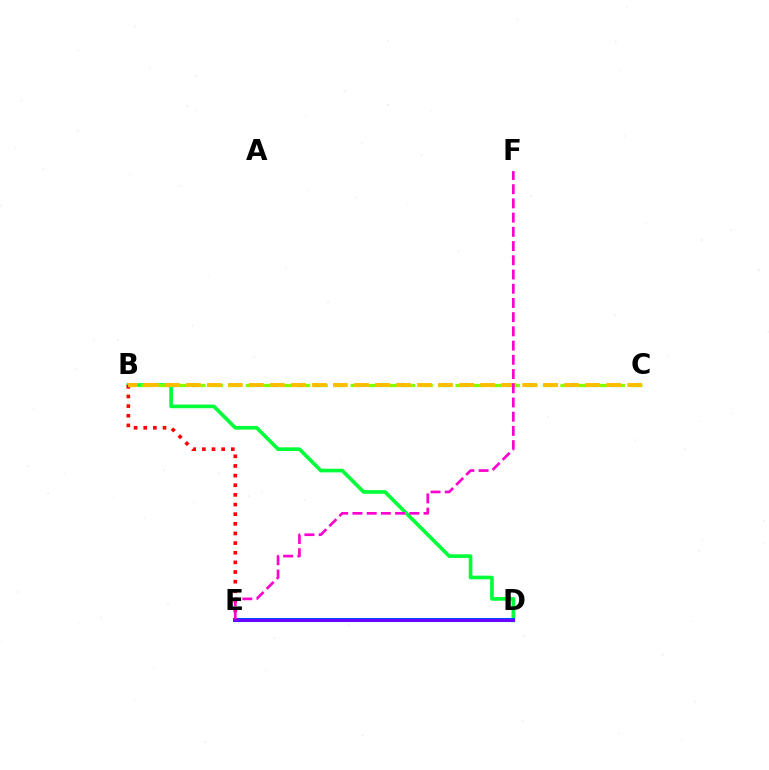{('B', 'D'): [{'color': '#00ff39', 'line_style': 'solid', 'thickness': 2.63}], ('D', 'E'): [{'color': '#00fff6', 'line_style': 'solid', 'thickness': 2.03}, {'color': '#004bff', 'line_style': 'solid', 'thickness': 2.93}, {'color': '#7200ff', 'line_style': 'solid', 'thickness': 1.97}], ('B', 'E'): [{'color': '#ff0000', 'line_style': 'dotted', 'thickness': 2.62}], ('B', 'C'): [{'color': '#84ff00', 'line_style': 'dashed', 'thickness': 2.38}, {'color': '#ffbd00', 'line_style': 'dashed', 'thickness': 2.85}], ('E', 'F'): [{'color': '#ff00cf', 'line_style': 'dashed', 'thickness': 1.93}]}